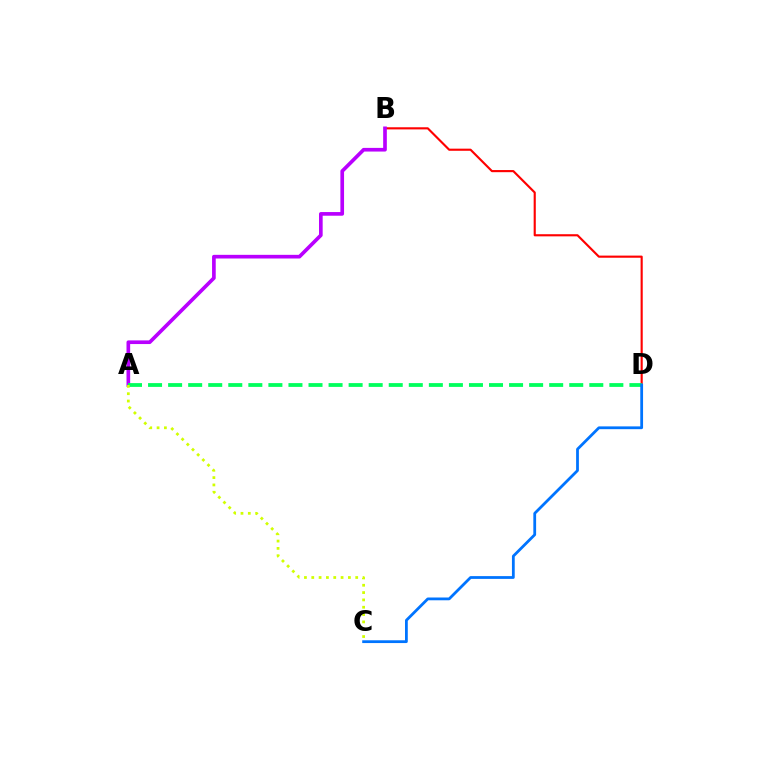{('B', 'D'): [{'color': '#ff0000', 'line_style': 'solid', 'thickness': 1.54}], ('A', 'B'): [{'color': '#b900ff', 'line_style': 'solid', 'thickness': 2.64}], ('A', 'D'): [{'color': '#00ff5c', 'line_style': 'dashed', 'thickness': 2.72}], ('A', 'C'): [{'color': '#d1ff00', 'line_style': 'dotted', 'thickness': 1.99}], ('C', 'D'): [{'color': '#0074ff', 'line_style': 'solid', 'thickness': 2.0}]}